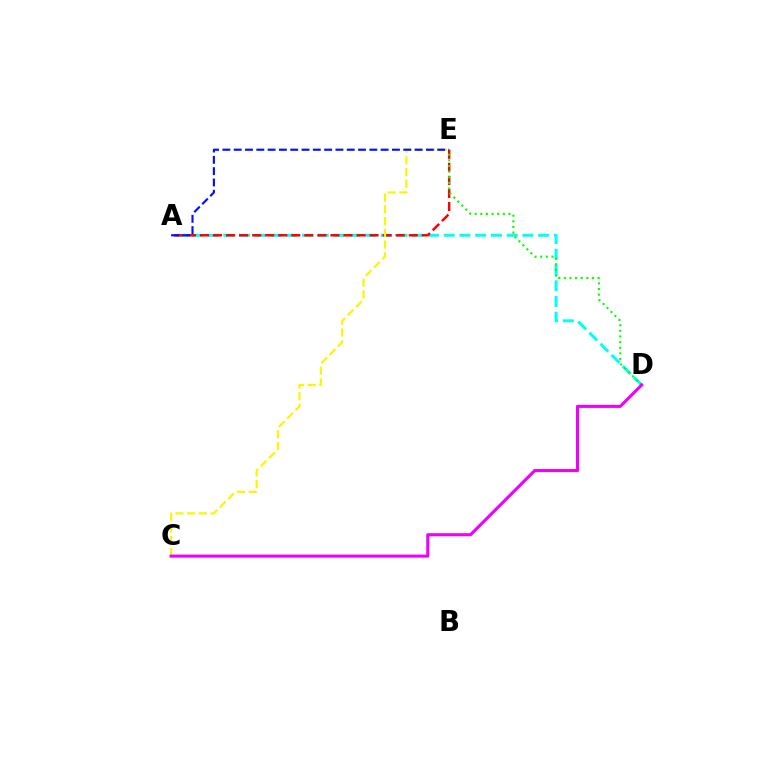{('A', 'D'): [{'color': '#00fff6', 'line_style': 'dashed', 'thickness': 2.14}], ('A', 'E'): [{'color': '#ff0000', 'line_style': 'dashed', 'thickness': 1.77}, {'color': '#0010ff', 'line_style': 'dashed', 'thickness': 1.54}], ('C', 'E'): [{'color': '#fcf500', 'line_style': 'dashed', 'thickness': 1.59}], ('D', 'E'): [{'color': '#08ff00', 'line_style': 'dotted', 'thickness': 1.53}], ('C', 'D'): [{'color': '#ee00ff', 'line_style': 'solid', 'thickness': 2.21}]}